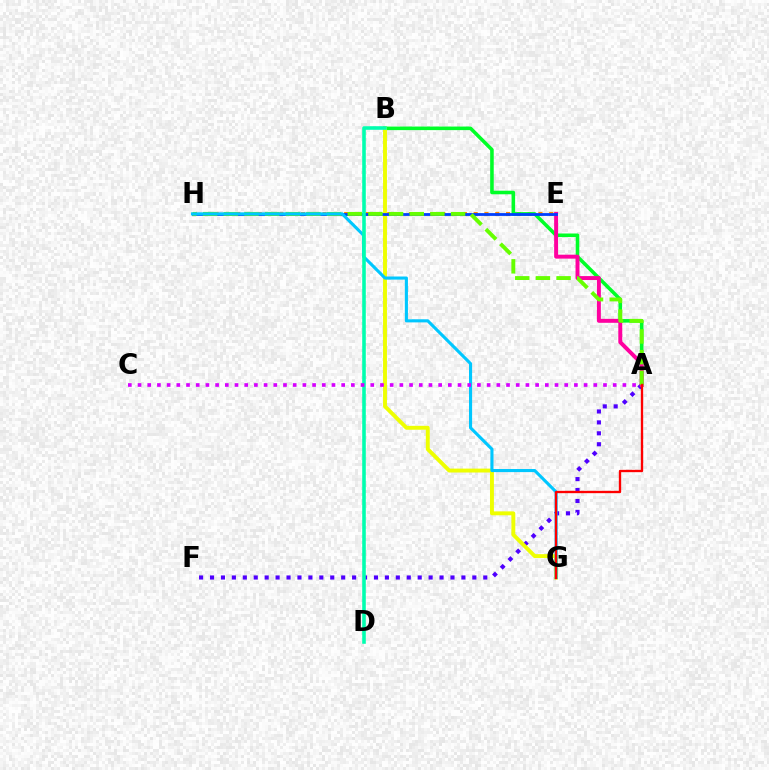{('E', 'H'): [{'color': '#ff8800', 'line_style': 'dotted', 'thickness': 2.93}, {'color': '#003fff', 'line_style': 'solid', 'thickness': 2.01}], ('A', 'B'): [{'color': '#00ff27', 'line_style': 'solid', 'thickness': 2.57}], ('A', 'F'): [{'color': '#4f00ff', 'line_style': 'dotted', 'thickness': 2.97}], ('A', 'E'): [{'color': '#ff00a0', 'line_style': 'solid', 'thickness': 2.84}], ('B', 'G'): [{'color': '#eeff00', 'line_style': 'solid', 'thickness': 2.82}], ('A', 'H'): [{'color': '#66ff00', 'line_style': 'dashed', 'thickness': 2.81}], ('G', 'H'): [{'color': '#00c7ff', 'line_style': 'solid', 'thickness': 2.23}], ('B', 'D'): [{'color': '#00ffaf', 'line_style': 'solid', 'thickness': 2.58}], ('A', 'G'): [{'color': '#ff0000', 'line_style': 'solid', 'thickness': 1.68}], ('A', 'C'): [{'color': '#d600ff', 'line_style': 'dotted', 'thickness': 2.63}]}